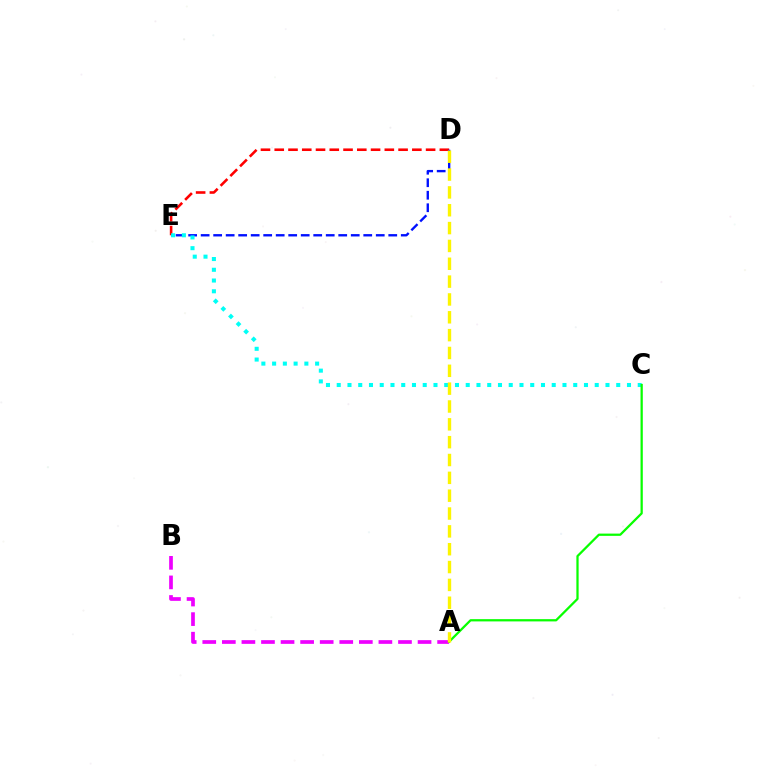{('D', 'E'): [{'color': '#ff0000', 'line_style': 'dashed', 'thickness': 1.87}, {'color': '#0010ff', 'line_style': 'dashed', 'thickness': 1.7}], ('A', 'B'): [{'color': '#ee00ff', 'line_style': 'dashed', 'thickness': 2.66}], ('C', 'E'): [{'color': '#00fff6', 'line_style': 'dotted', 'thickness': 2.92}], ('A', 'C'): [{'color': '#08ff00', 'line_style': 'solid', 'thickness': 1.63}], ('A', 'D'): [{'color': '#fcf500', 'line_style': 'dashed', 'thickness': 2.42}]}